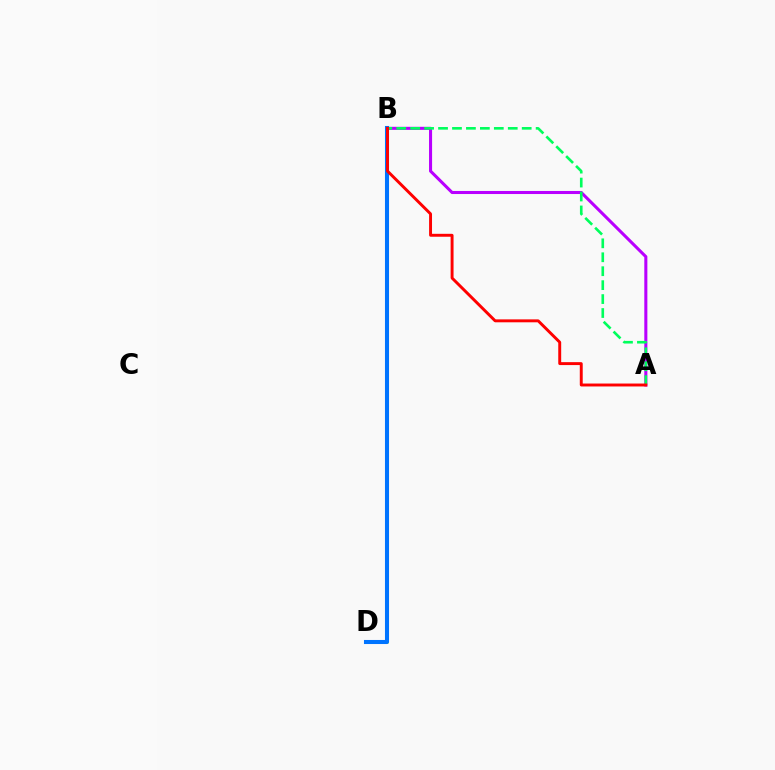{('A', 'B'): [{'color': '#b900ff', 'line_style': 'solid', 'thickness': 2.2}, {'color': '#00ff5c', 'line_style': 'dashed', 'thickness': 1.89}, {'color': '#ff0000', 'line_style': 'solid', 'thickness': 2.11}], ('B', 'D'): [{'color': '#d1ff00', 'line_style': 'dashed', 'thickness': 2.04}, {'color': '#0074ff', 'line_style': 'solid', 'thickness': 2.93}]}